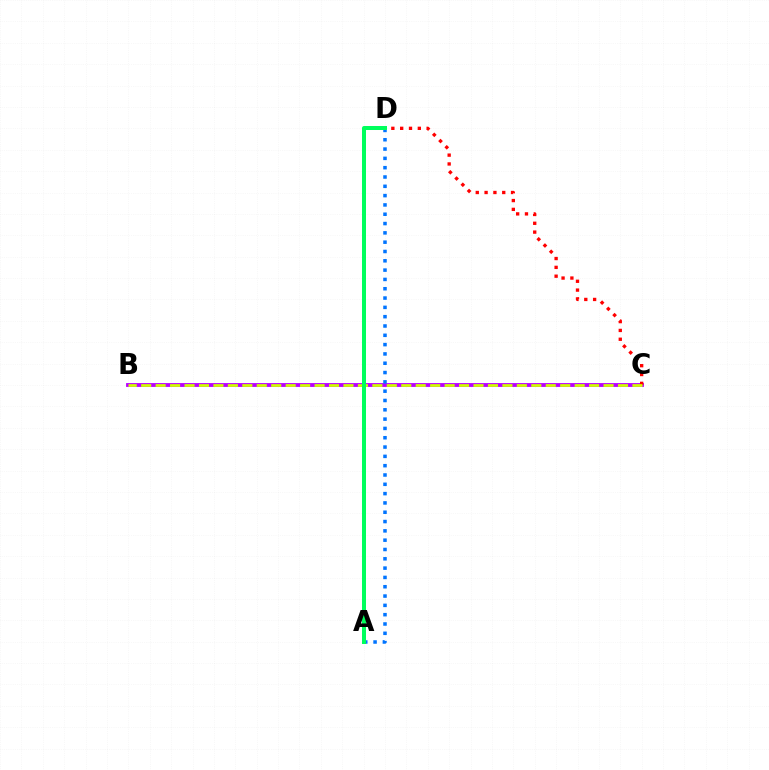{('B', 'C'): [{'color': '#b900ff', 'line_style': 'solid', 'thickness': 2.77}, {'color': '#d1ff00', 'line_style': 'dashed', 'thickness': 1.96}], ('A', 'D'): [{'color': '#0074ff', 'line_style': 'dotted', 'thickness': 2.53}, {'color': '#00ff5c', 'line_style': 'solid', 'thickness': 2.89}], ('C', 'D'): [{'color': '#ff0000', 'line_style': 'dotted', 'thickness': 2.4}]}